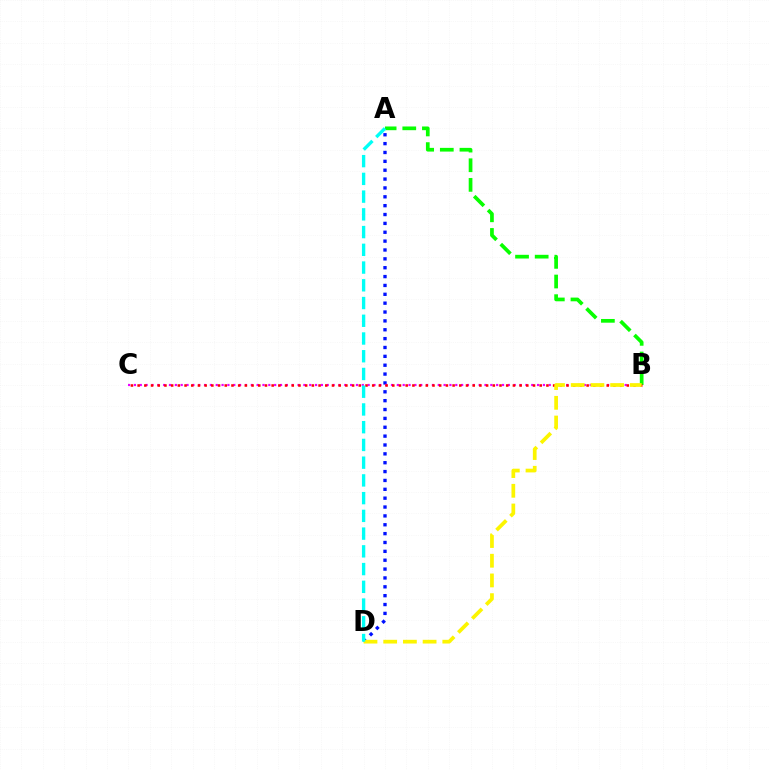{('A', 'B'): [{'color': '#08ff00', 'line_style': 'dashed', 'thickness': 2.67}], ('A', 'D'): [{'color': '#0010ff', 'line_style': 'dotted', 'thickness': 2.41}, {'color': '#00fff6', 'line_style': 'dashed', 'thickness': 2.41}], ('B', 'C'): [{'color': '#ee00ff', 'line_style': 'dotted', 'thickness': 1.59}, {'color': '#ff0000', 'line_style': 'dotted', 'thickness': 1.82}], ('B', 'D'): [{'color': '#fcf500', 'line_style': 'dashed', 'thickness': 2.68}]}